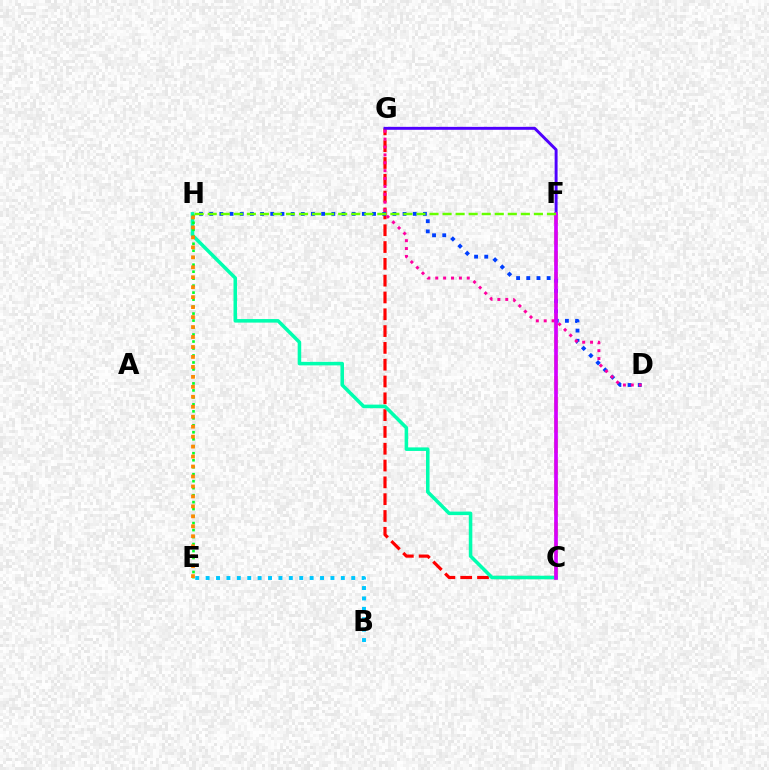{('C', 'G'): [{'color': '#ff0000', 'line_style': 'dashed', 'thickness': 2.28}], ('C', 'F'): [{'color': '#eeff00', 'line_style': 'dashed', 'thickness': 2.83}, {'color': '#d600ff', 'line_style': 'solid', 'thickness': 2.66}], ('D', 'H'): [{'color': '#003fff', 'line_style': 'dotted', 'thickness': 2.77}], ('B', 'E'): [{'color': '#00c7ff', 'line_style': 'dotted', 'thickness': 2.83}], ('C', 'H'): [{'color': '#00ffaf', 'line_style': 'solid', 'thickness': 2.55}], ('F', 'G'): [{'color': '#4f00ff', 'line_style': 'solid', 'thickness': 2.11}], ('E', 'H'): [{'color': '#00ff27', 'line_style': 'dotted', 'thickness': 1.9}, {'color': '#ff8800', 'line_style': 'dotted', 'thickness': 2.71}], ('D', 'G'): [{'color': '#ff00a0', 'line_style': 'dotted', 'thickness': 2.14}], ('F', 'H'): [{'color': '#66ff00', 'line_style': 'dashed', 'thickness': 1.77}]}